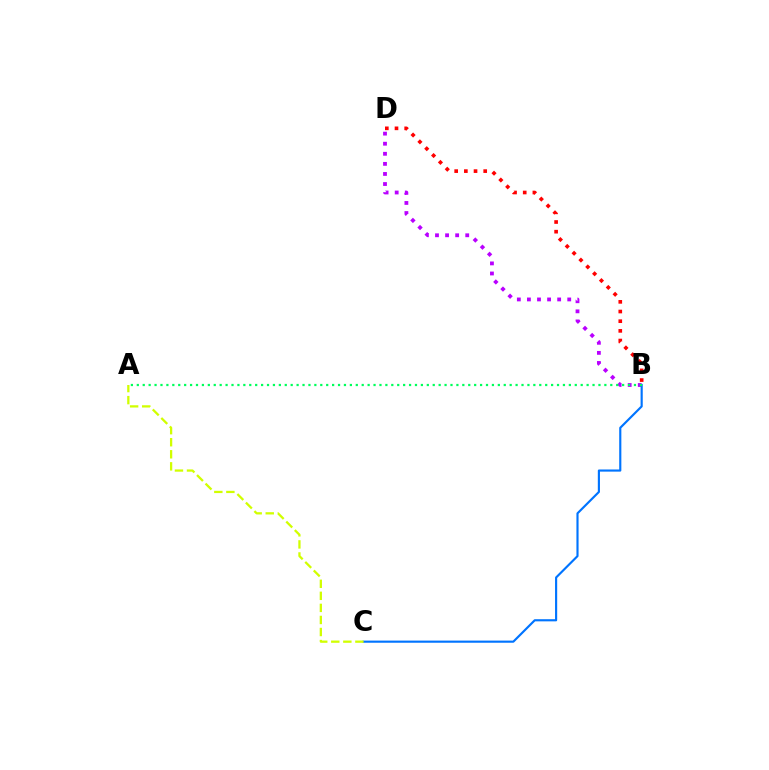{('B', 'D'): [{'color': '#b900ff', 'line_style': 'dotted', 'thickness': 2.74}, {'color': '#ff0000', 'line_style': 'dotted', 'thickness': 2.63}], ('B', 'C'): [{'color': '#0074ff', 'line_style': 'solid', 'thickness': 1.55}], ('A', 'B'): [{'color': '#00ff5c', 'line_style': 'dotted', 'thickness': 1.61}], ('A', 'C'): [{'color': '#d1ff00', 'line_style': 'dashed', 'thickness': 1.64}]}